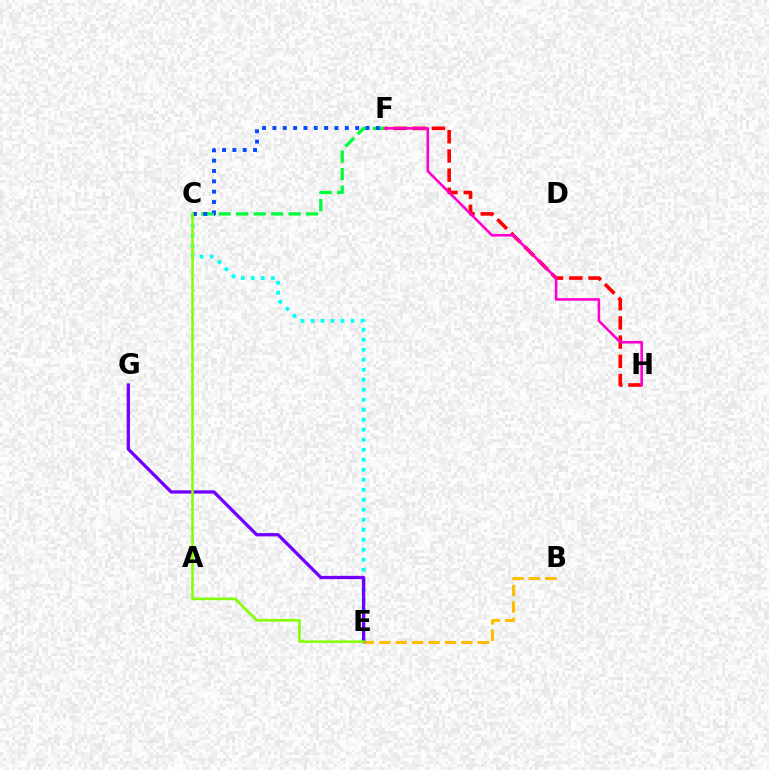{('F', 'H'): [{'color': '#ff0000', 'line_style': 'dashed', 'thickness': 2.61}, {'color': '#ff00cf', 'line_style': 'solid', 'thickness': 1.88}], ('C', 'E'): [{'color': '#00fff6', 'line_style': 'dotted', 'thickness': 2.72}, {'color': '#84ff00', 'line_style': 'solid', 'thickness': 1.87}], ('B', 'E'): [{'color': '#ffbd00', 'line_style': 'dashed', 'thickness': 2.23}], ('E', 'G'): [{'color': '#7200ff', 'line_style': 'solid', 'thickness': 2.36}], ('C', 'F'): [{'color': '#00ff39', 'line_style': 'dashed', 'thickness': 2.37}, {'color': '#004bff', 'line_style': 'dotted', 'thickness': 2.81}]}